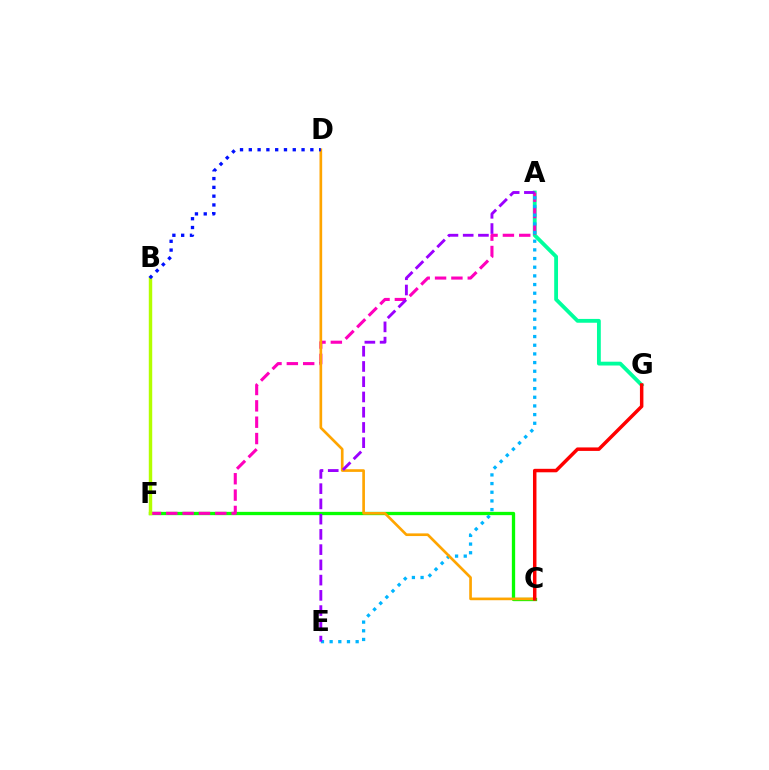{('C', 'F'): [{'color': '#08ff00', 'line_style': 'solid', 'thickness': 2.38}], ('A', 'G'): [{'color': '#00ff9d', 'line_style': 'solid', 'thickness': 2.75}], ('A', 'F'): [{'color': '#ff00bd', 'line_style': 'dashed', 'thickness': 2.22}], ('A', 'E'): [{'color': '#00b5ff', 'line_style': 'dotted', 'thickness': 2.36}, {'color': '#9b00ff', 'line_style': 'dashed', 'thickness': 2.07}], ('B', 'F'): [{'color': '#b3ff00', 'line_style': 'solid', 'thickness': 2.47}], ('C', 'D'): [{'color': '#ffa500', 'line_style': 'solid', 'thickness': 1.92}], ('C', 'G'): [{'color': '#ff0000', 'line_style': 'solid', 'thickness': 2.51}], ('B', 'D'): [{'color': '#0010ff', 'line_style': 'dotted', 'thickness': 2.39}]}